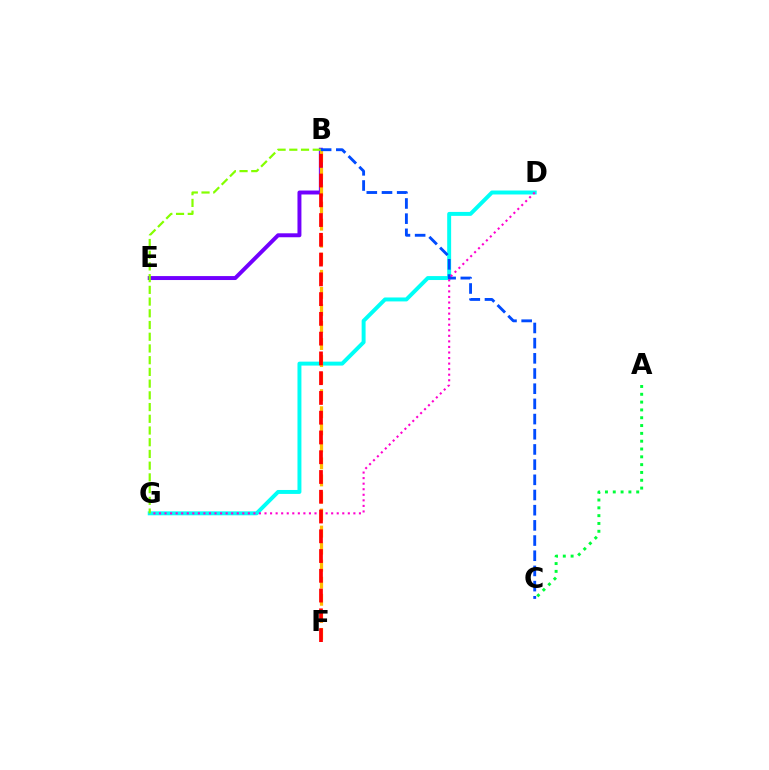{('D', 'G'): [{'color': '#00fff6', 'line_style': 'solid', 'thickness': 2.84}, {'color': '#ff00cf', 'line_style': 'dotted', 'thickness': 1.51}], ('B', 'E'): [{'color': '#7200ff', 'line_style': 'solid', 'thickness': 2.84}], ('B', 'F'): [{'color': '#ffbd00', 'line_style': 'dashed', 'thickness': 2.32}, {'color': '#ff0000', 'line_style': 'dashed', 'thickness': 2.68}], ('B', 'C'): [{'color': '#004bff', 'line_style': 'dashed', 'thickness': 2.06}], ('A', 'C'): [{'color': '#00ff39', 'line_style': 'dotted', 'thickness': 2.12}], ('B', 'G'): [{'color': '#84ff00', 'line_style': 'dashed', 'thickness': 1.59}]}